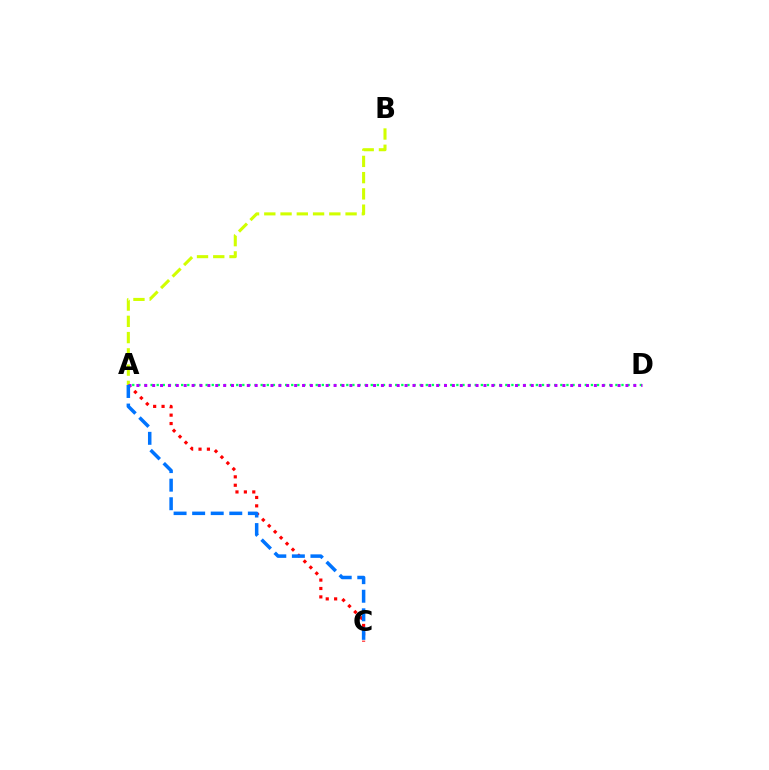{('A', 'B'): [{'color': '#d1ff00', 'line_style': 'dashed', 'thickness': 2.21}], ('A', 'C'): [{'color': '#ff0000', 'line_style': 'dotted', 'thickness': 2.28}, {'color': '#0074ff', 'line_style': 'dashed', 'thickness': 2.52}], ('A', 'D'): [{'color': '#00ff5c', 'line_style': 'dotted', 'thickness': 1.66}, {'color': '#b900ff', 'line_style': 'dotted', 'thickness': 2.14}]}